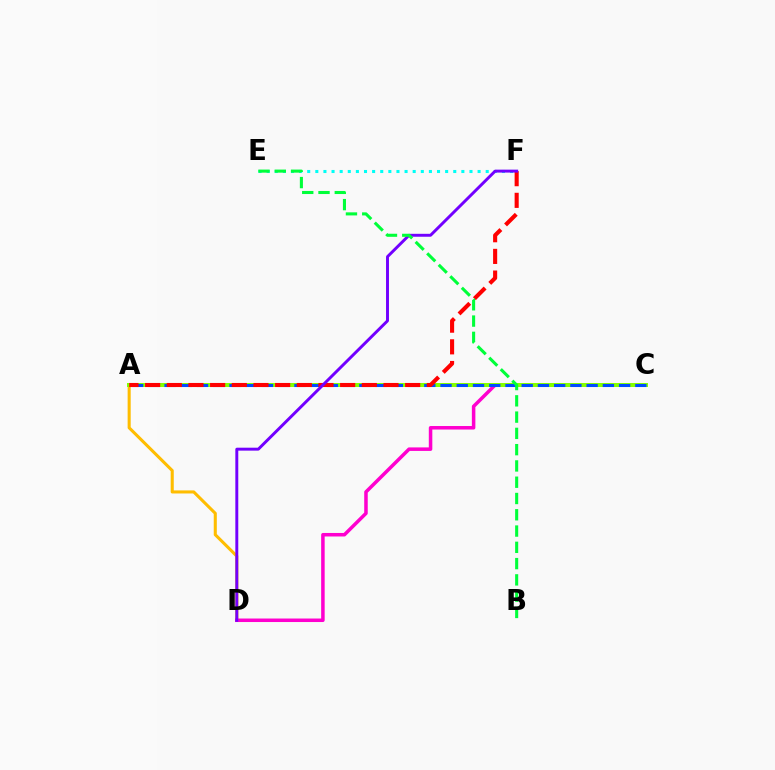{('A', 'D'): [{'color': '#ffbd00', 'line_style': 'solid', 'thickness': 2.21}], ('C', 'D'): [{'color': '#ff00cf', 'line_style': 'solid', 'thickness': 2.53}], ('E', 'F'): [{'color': '#00fff6', 'line_style': 'dotted', 'thickness': 2.2}], ('A', 'C'): [{'color': '#84ff00', 'line_style': 'solid', 'thickness': 2.87}, {'color': '#004bff', 'line_style': 'dashed', 'thickness': 2.21}], ('A', 'F'): [{'color': '#ff0000', 'line_style': 'dashed', 'thickness': 2.94}], ('D', 'F'): [{'color': '#7200ff', 'line_style': 'solid', 'thickness': 2.12}], ('B', 'E'): [{'color': '#00ff39', 'line_style': 'dashed', 'thickness': 2.21}]}